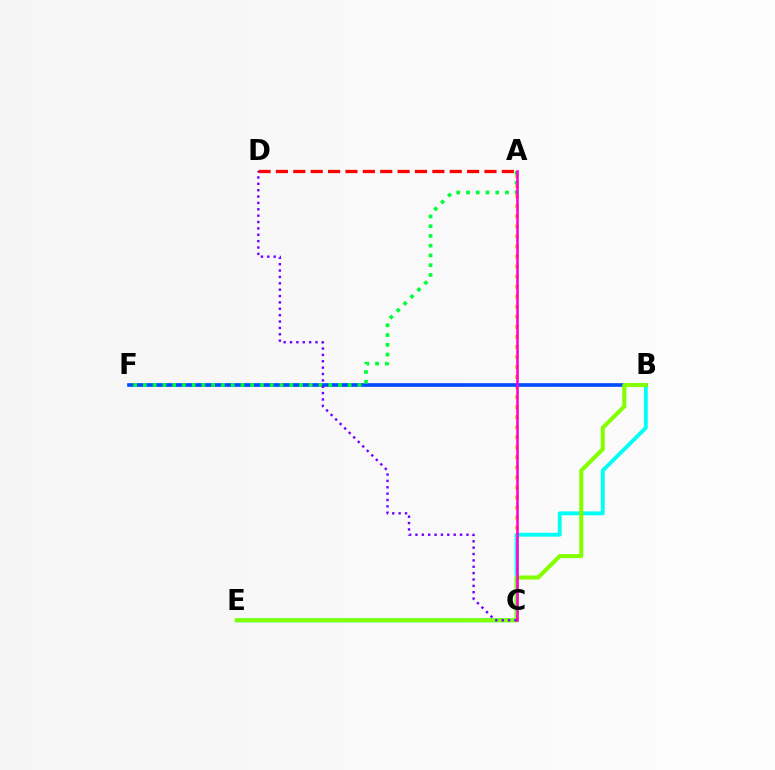{('A', 'D'): [{'color': '#ff0000', 'line_style': 'dashed', 'thickness': 2.36}], ('A', 'C'): [{'color': '#ffbd00', 'line_style': 'dotted', 'thickness': 2.73}, {'color': '#ff00cf', 'line_style': 'solid', 'thickness': 1.86}], ('B', 'E'): [{'color': '#00fff6', 'line_style': 'solid', 'thickness': 2.78}, {'color': '#84ff00', 'line_style': 'solid', 'thickness': 2.92}], ('B', 'F'): [{'color': '#004bff', 'line_style': 'solid', 'thickness': 2.63}], ('A', 'F'): [{'color': '#00ff39', 'line_style': 'dotted', 'thickness': 2.65}], ('C', 'D'): [{'color': '#7200ff', 'line_style': 'dotted', 'thickness': 1.73}]}